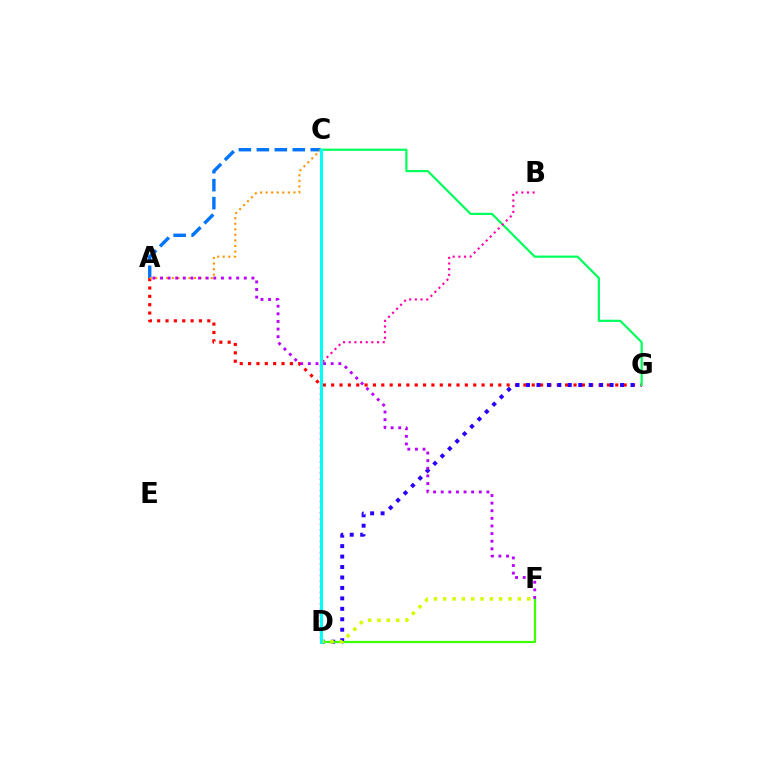{('A', 'C'): [{'color': '#0074ff', 'line_style': 'dashed', 'thickness': 2.44}, {'color': '#ff9400', 'line_style': 'dotted', 'thickness': 1.51}], ('A', 'G'): [{'color': '#ff0000', 'line_style': 'dotted', 'thickness': 2.27}], ('D', 'G'): [{'color': '#2500ff', 'line_style': 'dotted', 'thickness': 2.84}], ('D', 'F'): [{'color': '#3dff00', 'line_style': 'solid', 'thickness': 1.6}, {'color': '#d1ff00', 'line_style': 'dotted', 'thickness': 2.53}], ('C', 'G'): [{'color': '#00ff5c', 'line_style': 'solid', 'thickness': 1.58}], ('B', 'D'): [{'color': '#ff00ac', 'line_style': 'dotted', 'thickness': 1.54}], ('A', 'F'): [{'color': '#b900ff', 'line_style': 'dotted', 'thickness': 2.07}], ('C', 'D'): [{'color': '#00fff6', 'line_style': 'solid', 'thickness': 2.13}]}